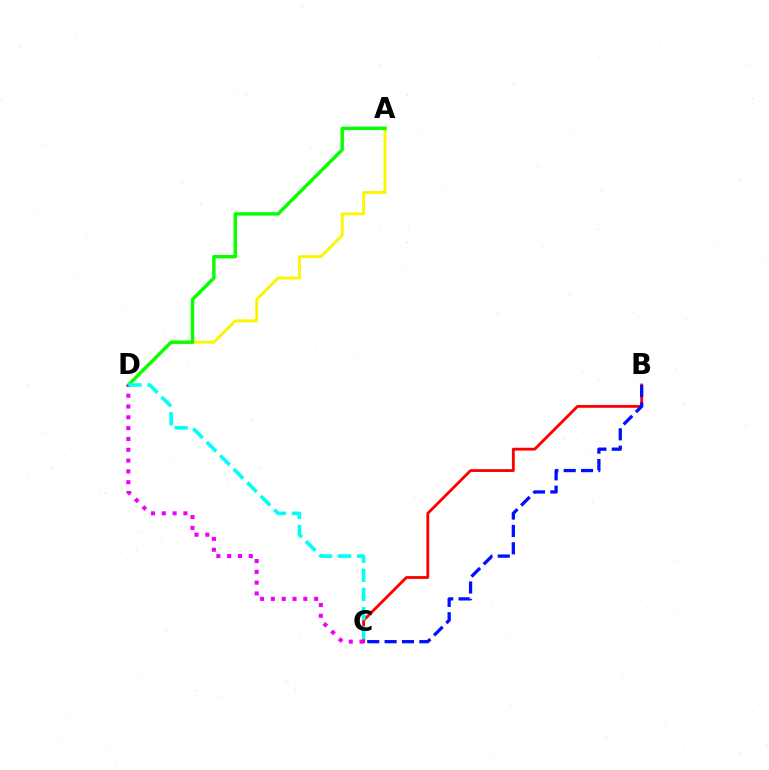{('B', 'C'): [{'color': '#ff0000', 'line_style': 'solid', 'thickness': 2.04}, {'color': '#0010ff', 'line_style': 'dashed', 'thickness': 2.36}], ('A', 'D'): [{'color': '#fcf500', 'line_style': 'solid', 'thickness': 2.1}, {'color': '#08ff00', 'line_style': 'solid', 'thickness': 2.47}], ('C', 'D'): [{'color': '#ee00ff', 'line_style': 'dotted', 'thickness': 2.94}, {'color': '#00fff6', 'line_style': 'dashed', 'thickness': 2.59}]}